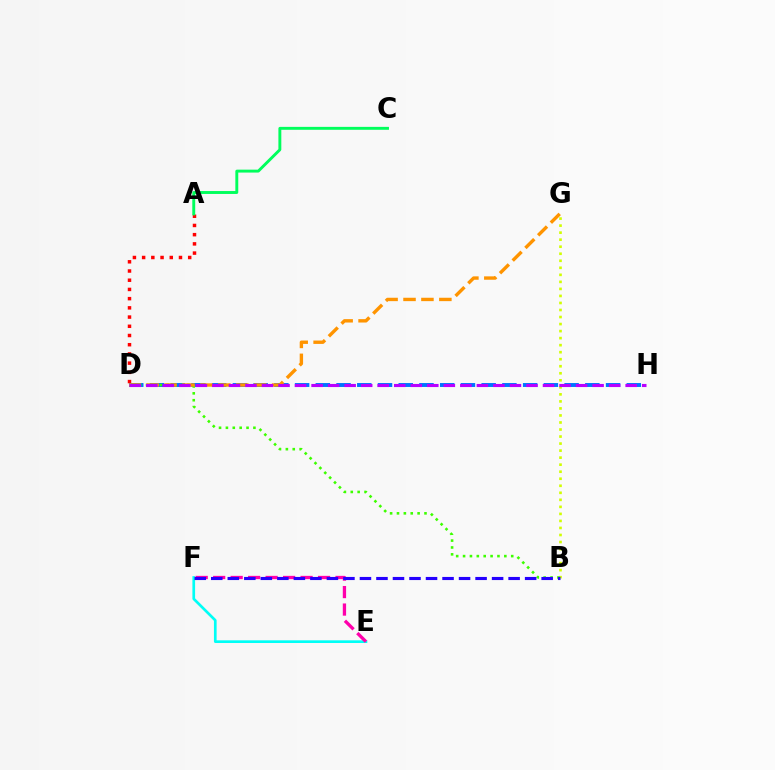{('B', 'G'): [{'color': '#d1ff00', 'line_style': 'dotted', 'thickness': 1.91}], ('A', 'D'): [{'color': '#ff0000', 'line_style': 'dotted', 'thickness': 2.5}], ('D', 'H'): [{'color': '#0074ff', 'line_style': 'dashed', 'thickness': 2.82}, {'color': '#b900ff', 'line_style': 'dashed', 'thickness': 2.25}], ('E', 'F'): [{'color': '#00fff6', 'line_style': 'solid', 'thickness': 1.93}, {'color': '#ff00ac', 'line_style': 'dashed', 'thickness': 2.37}], ('A', 'C'): [{'color': '#00ff5c', 'line_style': 'solid', 'thickness': 2.1}], ('B', 'D'): [{'color': '#3dff00', 'line_style': 'dotted', 'thickness': 1.87}], ('D', 'G'): [{'color': '#ff9400', 'line_style': 'dashed', 'thickness': 2.43}], ('B', 'F'): [{'color': '#2500ff', 'line_style': 'dashed', 'thickness': 2.24}]}